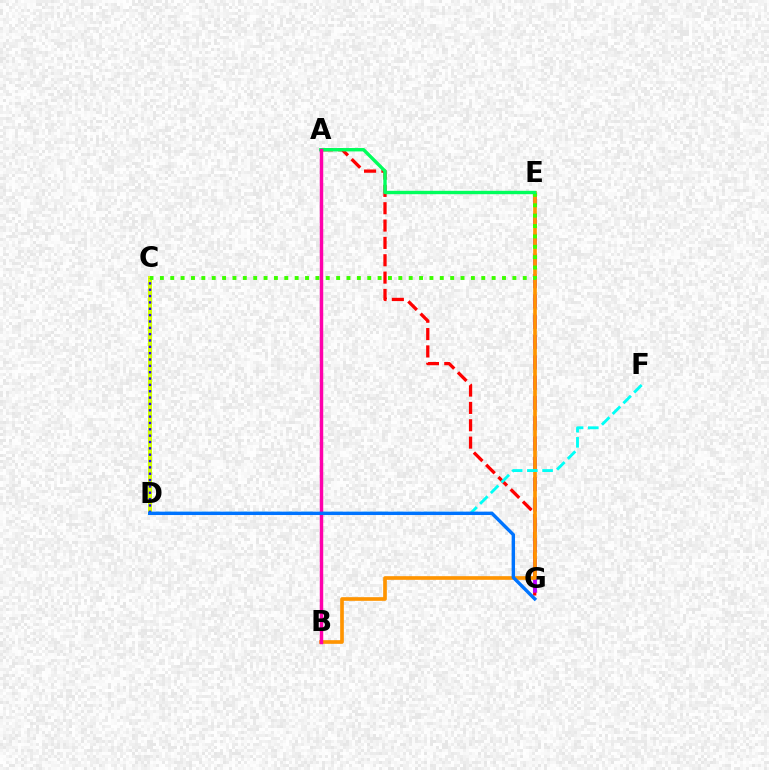{('A', 'G'): [{'color': '#ff0000', 'line_style': 'dashed', 'thickness': 2.36}], ('E', 'G'): [{'color': '#b900ff', 'line_style': 'dashed', 'thickness': 2.76}], ('C', 'D'): [{'color': '#d1ff00', 'line_style': 'solid', 'thickness': 2.88}, {'color': '#2500ff', 'line_style': 'dotted', 'thickness': 1.72}], ('B', 'E'): [{'color': '#ff9400', 'line_style': 'solid', 'thickness': 2.64}], ('C', 'E'): [{'color': '#3dff00', 'line_style': 'dotted', 'thickness': 2.82}], ('A', 'E'): [{'color': '#00ff5c', 'line_style': 'solid', 'thickness': 2.44}], ('D', 'F'): [{'color': '#00fff6', 'line_style': 'dashed', 'thickness': 2.06}], ('A', 'B'): [{'color': '#ff00ac', 'line_style': 'solid', 'thickness': 2.48}], ('D', 'G'): [{'color': '#0074ff', 'line_style': 'solid', 'thickness': 2.44}]}